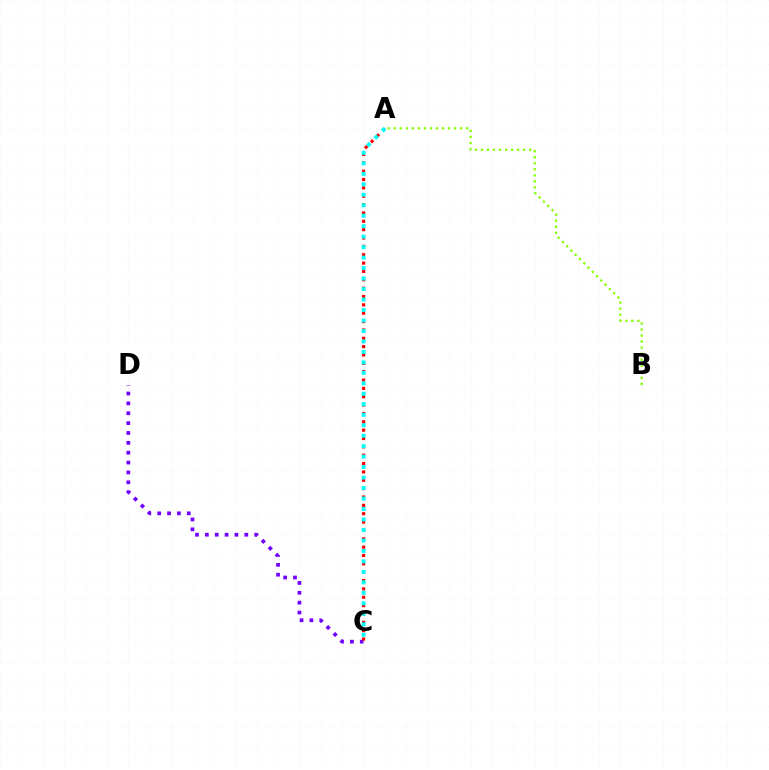{('A', 'B'): [{'color': '#84ff00', 'line_style': 'dotted', 'thickness': 1.64}], ('C', 'D'): [{'color': '#7200ff', 'line_style': 'dotted', 'thickness': 2.68}], ('A', 'C'): [{'color': '#ff0000', 'line_style': 'dotted', 'thickness': 2.27}, {'color': '#00fff6', 'line_style': 'dotted', 'thickness': 2.85}]}